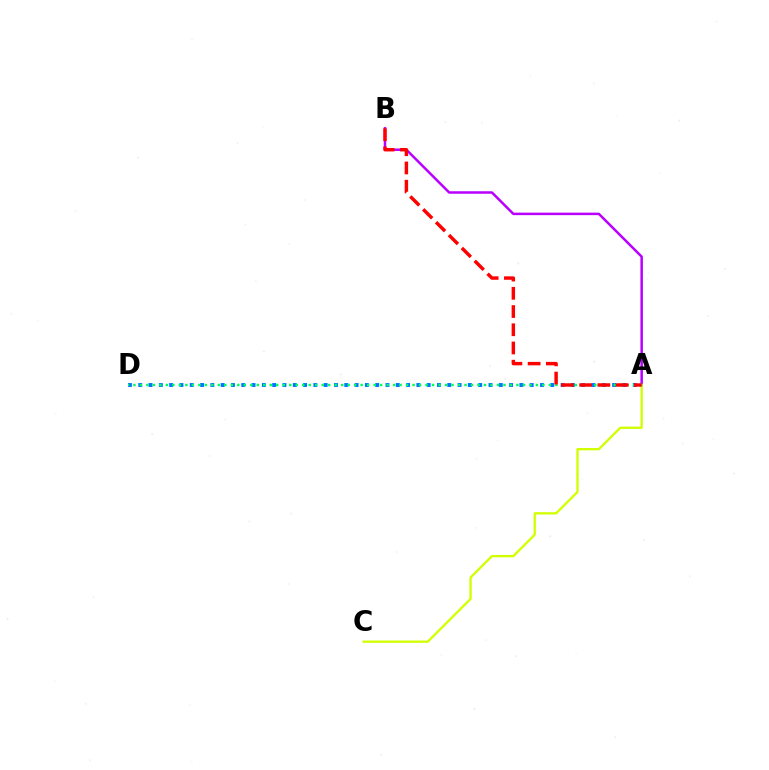{('A', 'D'): [{'color': '#0074ff', 'line_style': 'dotted', 'thickness': 2.8}, {'color': '#00ff5c', 'line_style': 'dotted', 'thickness': 1.76}], ('A', 'B'): [{'color': '#b900ff', 'line_style': 'solid', 'thickness': 1.8}, {'color': '#ff0000', 'line_style': 'dashed', 'thickness': 2.47}], ('A', 'C'): [{'color': '#d1ff00', 'line_style': 'solid', 'thickness': 1.67}]}